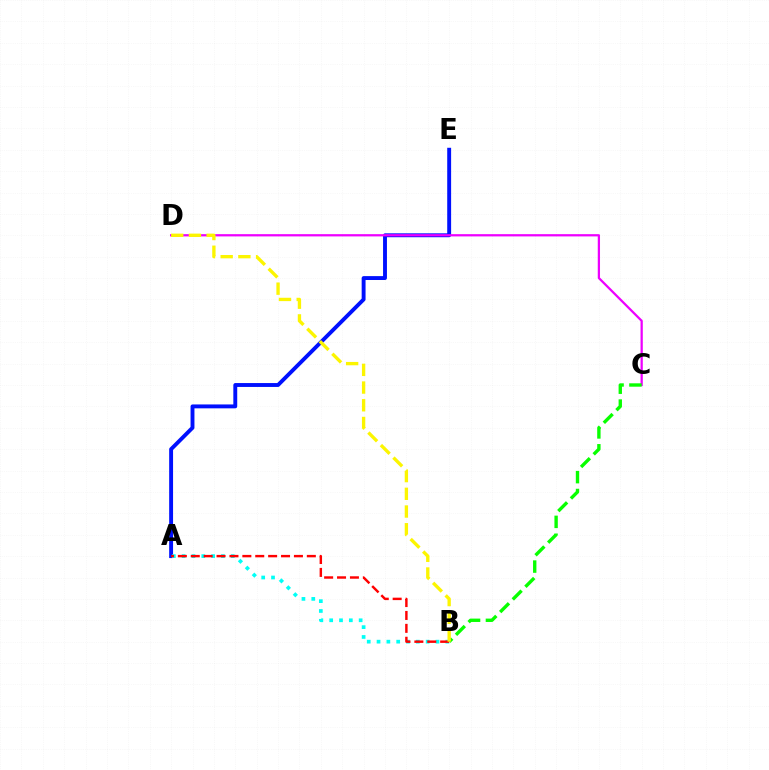{('A', 'E'): [{'color': '#0010ff', 'line_style': 'solid', 'thickness': 2.8}], ('C', 'D'): [{'color': '#ee00ff', 'line_style': 'solid', 'thickness': 1.62}], ('A', 'B'): [{'color': '#00fff6', 'line_style': 'dotted', 'thickness': 2.67}, {'color': '#ff0000', 'line_style': 'dashed', 'thickness': 1.75}], ('B', 'C'): [{'color': '#08ff00', 'line_style': 'dashed', 'thickness': 2.43}], ('B', 'D'): [{'color': '#fcf500', 'line_style': 'dashed', 'thickness': 2.41}]}